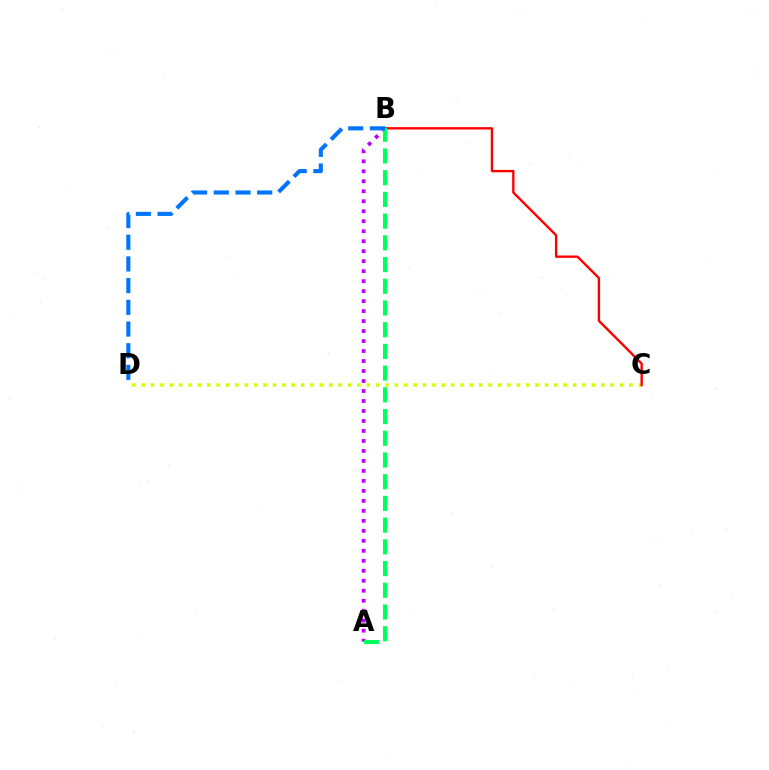{('A', 'B'): [{'color': '#b900ff', 'line_style': 'dotted', 'thickness': 2.71}, {'color': '#00ff5c', 'line_style': 'dashed', 'thickness': 2.95}], ('C', 'D'): [{'color': '#d1ff00', 'line_style': 'dotted', 'thickness': 2.55}], ('B', 'C'): [{'color': '#ff0000', 'line_style': 'solid', 'thickness': 1.7}], ('B', 'D'): [{'color': '#0074ff', 'line_style': 'dashed', 'thickness': 2.95}]}